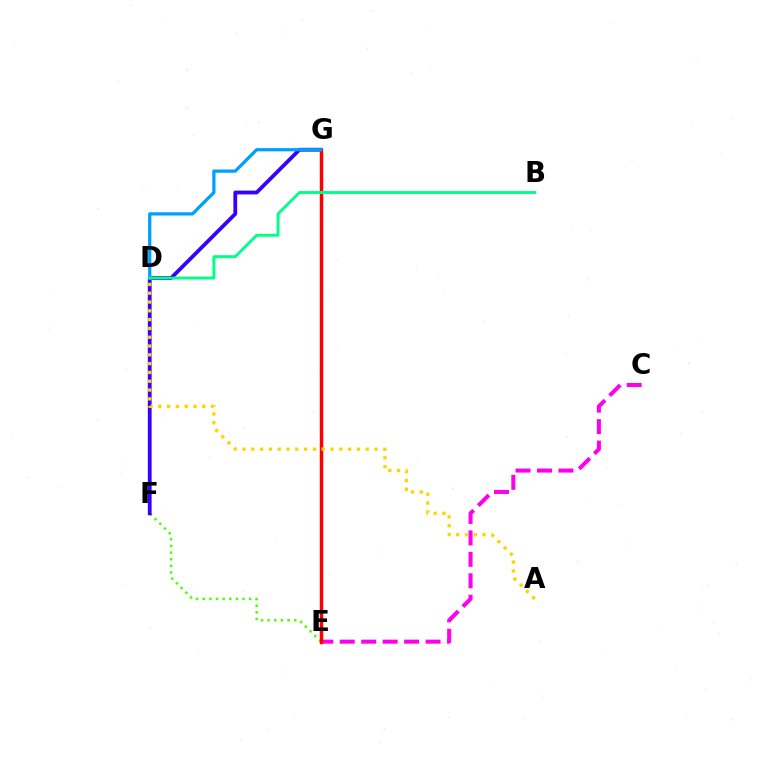{('D', 'E'): [{'color': '#4fff00', 'line_style': 'dotted', 'thickness': 1.8}], ('C', 'E'): [{'color': '#ff00ed', 'line_style': 'dashed', 'thickness': 2.91}], ('F', 'G'): [{'color': '#3700ff', 'line_style': 'solid', 'thickness': 2.74}], ('E', 'G'): [{'color': '#ff0000', 'line_style': 'solid', 'thickness': 2.5}], ('D', 'G'): [{'color': '#009eff', 'line_style': 'solid', 'thickness': 2.32}], ('B', 'D'): [{'color': '#00ff86', 'line_style': 'solid', 'thickness': 2.09}], ('A', 'D'): [{'color': '#ffd500', 'line_style': 'dotted', 'thickness': 2.39}]}